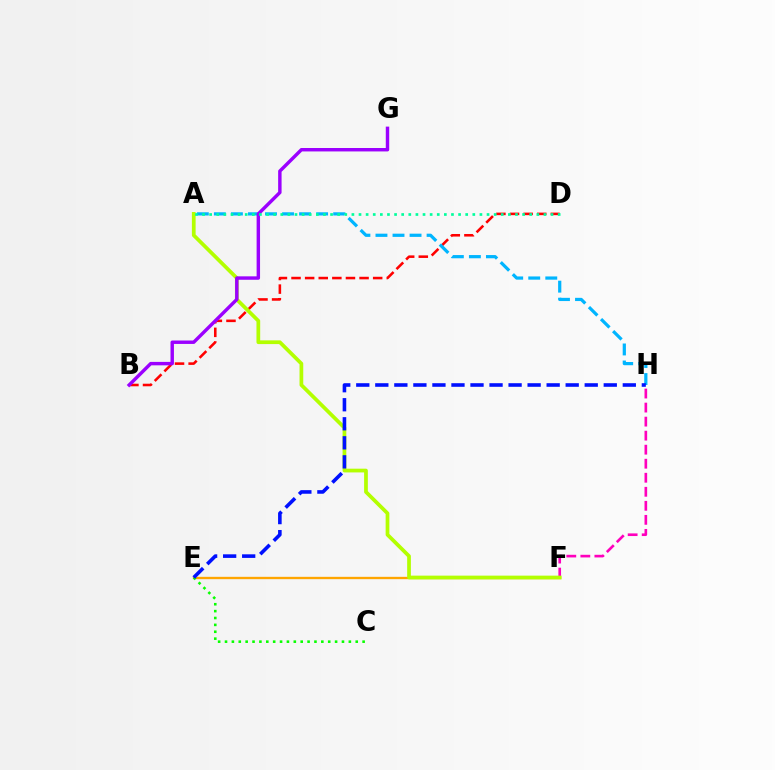{('F', 'H'): [{'color': '#ff00bd', 'line_style': 'dashed', 'thickness': 1.91}], ('E', 'F'): [{'color': '#ffa500', 'line_style': 'solid', 'thickness': 1.68}], ('B', 'D'): [{'color': '#ff0000', 'line_style': 'dashed', 'thickness': 1.85}], ('C', 'E'): [{'color': '#08ff00', 'line_style': 'dotted', 'thickness': 1.87}], ('A', 'F'): [{'color': '#b3ff00', 'line_style': 'solid', 'thickness': 2.68}], ('A', 'H'): [{'color': '#00b5ff', 'line_style': 'dashed', 'thickness': 2.32}], ('E', 'H'): [{'color': '#0010ff', 'line_style': 'dashed', 'thickness': 2.59}], ('B', 'G'): [{'color': '#9b00ff', 'line_style': 'solid', 'thickness': 2.47}], ('A', 'D'): [{'color': '#00ff9d', 'line_style': 'dotted', 'thickness': 1.93}]}